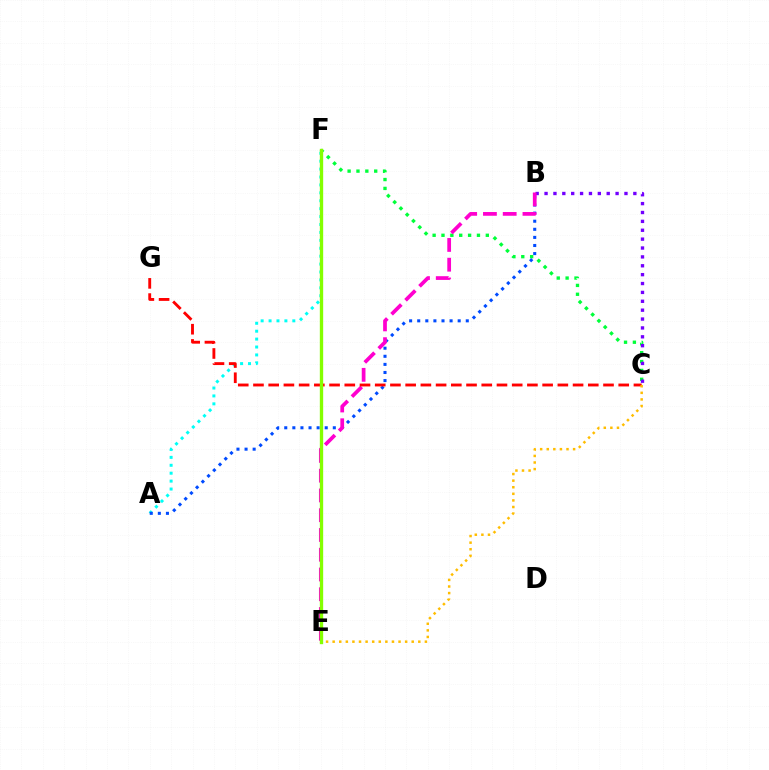{('C', 'F'): [{'color': '#00ff39', 'line_style': 'dotted', 'thickness': 2.41}], ('A', 'F'): [{'color': '#00fff6', 'line_style': 'dotted', 'thickness': 2.15}], ('A', 'B'): [{'color': '#004bff', 'line_style': 'dotted', 'thickness': 2.2}], ('B', 'C'): [{'color': '#7200ff', 'line_style': 'dotted', 'thickness': 2.41}], ('B', 'E'): [{'color': '#ff00cf', 'line_style': 'dashed', 'thickness': 2.68}], ('C', 'G'): [{'color': '#ff0000', 'line_style': 'dashed', 'thickness': 2.07}], ('C', 'E'): [{'color': '#ffbd00', 'line_style': 'dotted', 'thickness': 1.79}], ('E', 'F'): [{'color': '#84ff00', 'line_style': 'solid', 'thickness': 2.41}]}